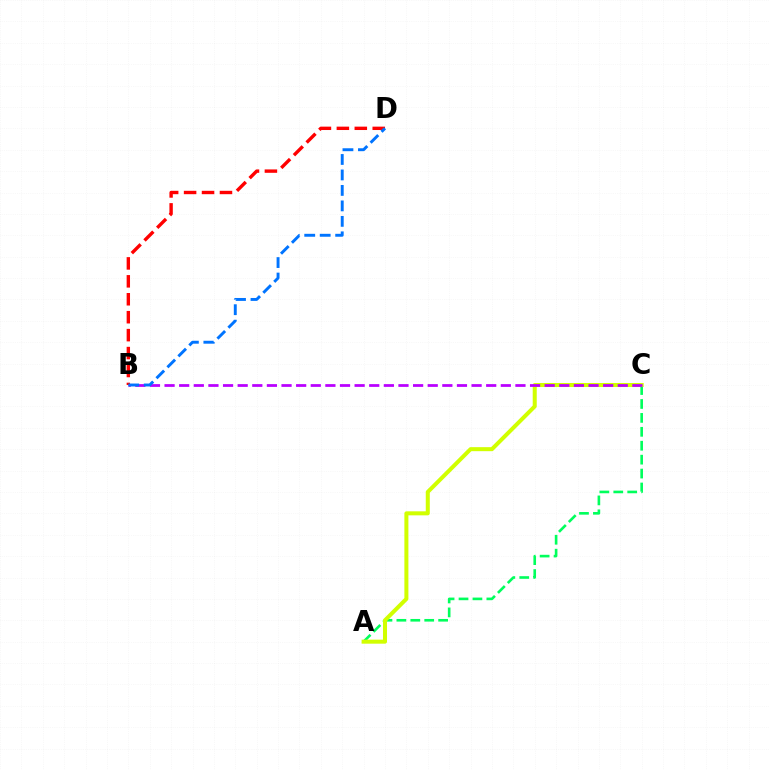{('A', 'C'): [{'color': '#00ff5c', 'line_style': 'dashed', 'thickness': 1.89}, {'color': '#d1ff00', 'line_style': 'solid', 'thickness': 2.9}], ('B', 'C'): [{'color': '#b900ff', 'line_style': 'dashed', 'thickness': 1.99}], ('B', 'D'): [{'color': '#ff0000', 'line_style': 'dashed', 'thickness': 2.44}, {'color': '#0074ff', 'line_style': 'dashed', 'thickness': 2.1}]}